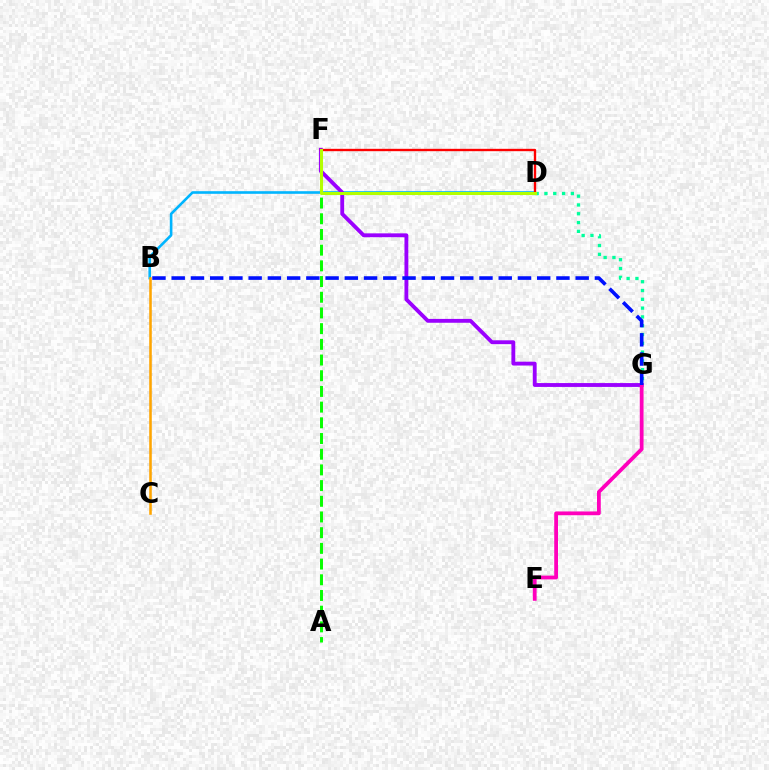{('D', 'G'): [{'color': '#00ff9d', 'line_style': 'dotted', 'thickness': 2.39}], ('A', 'F'): [{'color': '#08ff00', 'line_style': 'dashed', 'thickness': 2.13}], ('B', 'D'): [{'color': '#00b5ff', 'line_style': 'solid', 'thickness': 1.89}], ('F', 'G'): [{'color': '#9b00ff', 'line_style': 'solid', 'thickness': 2.77}], ('B', 'C'): [{'color': '#ffa500', 'line_style': 'solid', 'thickness': 1.84}], ('E', 'G'): [{'color': '#ff00bd', 'line_style': 'solid', 'thickness': 2.72}], ('B', 'G'): [{'color': '#0010ff', 'line_style': 'dashed', 'thickness': 2.61}], ('D', 'F'): [{'color': '#ff0000', 'line_style': 'solid', 'thickness': 1.7}, {'color': '#b3ff00', 'line_style': 'solid', 'thickness': 2.2}]}